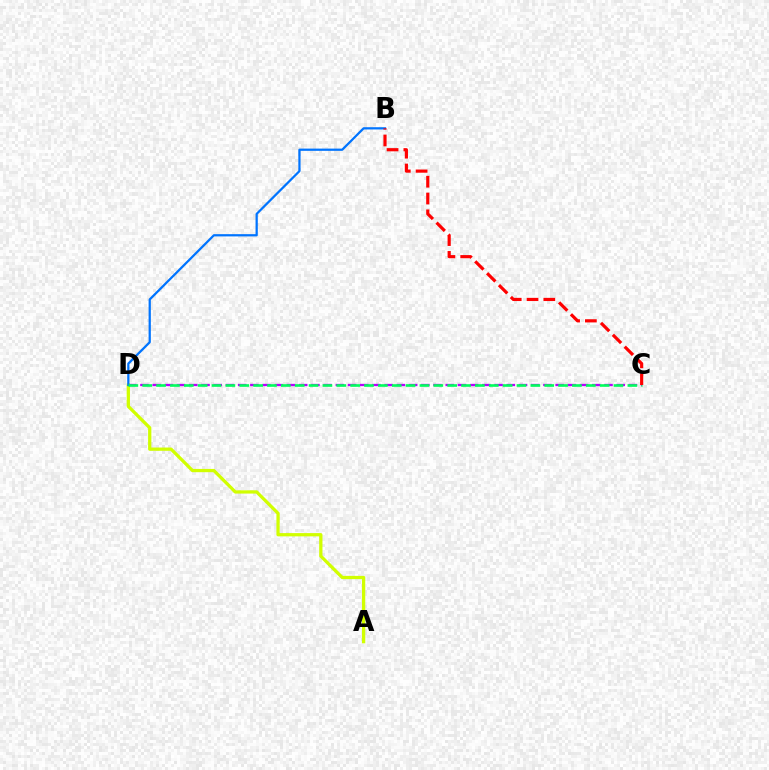{('C', 'D'): [{'color': '#b900ff', 'line_style': 'dashed', 'thickness': 1.66}, {'color': '#00ff5c', 'line_style': 'dashed', 'thickness': 1.88}], ('A', 'D'): [{'color': '#d1ff00', 'line_style': 'solid', 'thickness': 2.35}], ('B', 'D'): [{'color': '#0074ff', 'line_style': 'solid', 'thickness': 1.62}], ('B', 'C'): [{'color': '#ff0000', 'line_style': 'dashed', 'thickness': 2.28}]}